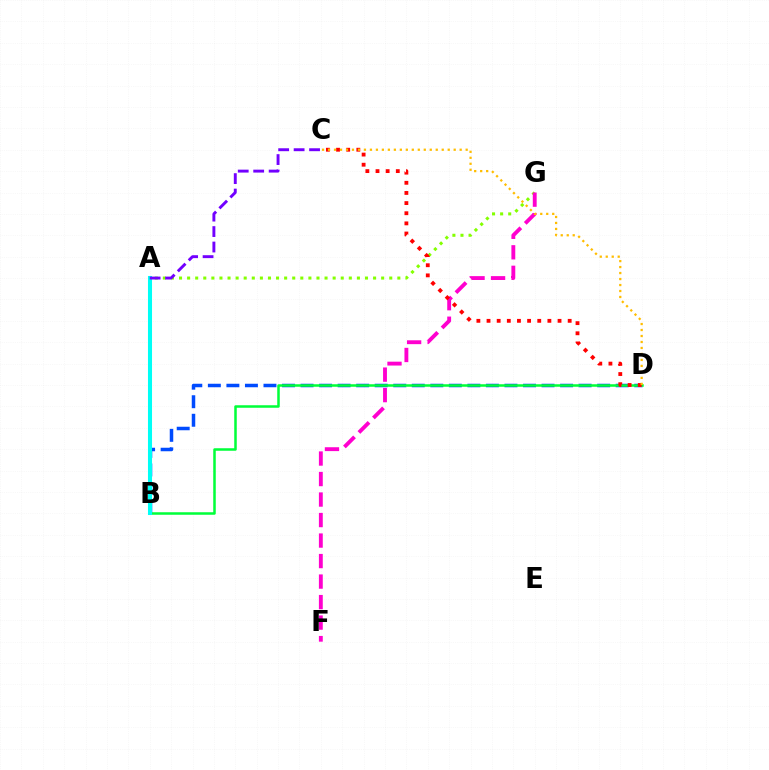{('A', 'G'): [{'color': '#84ff00', 'line_style': 'dotted', 'thickness': 2.2}], ('F', 'G'): [{'color': '#ff00cf', 'line_style': 'dashed', 'thickness': 2.79}], ('B', 'D'): [{'color': '#004bff', 'line_style': 'dashed', 'thickness': 2.52}, {'color': '#00ff39', 'line_style': 'solid', 'thickness': 1.81}], ('A', 'B'): [{'color': '#00fff6', 'line_style': 'solid', 'thickness': 2.92}], ('C', 'D'): [{'color': '#ff0000', 'line_style': 'dotted', 'thickness': 2.76}, {'color': '#ffbd00', 'line_style': 'dotted', 'thickness': 1.63}], ('A', 'C'): [{'color': '#7200ff', 'line_style': 'dashed', 'thickness': 2.1}]}